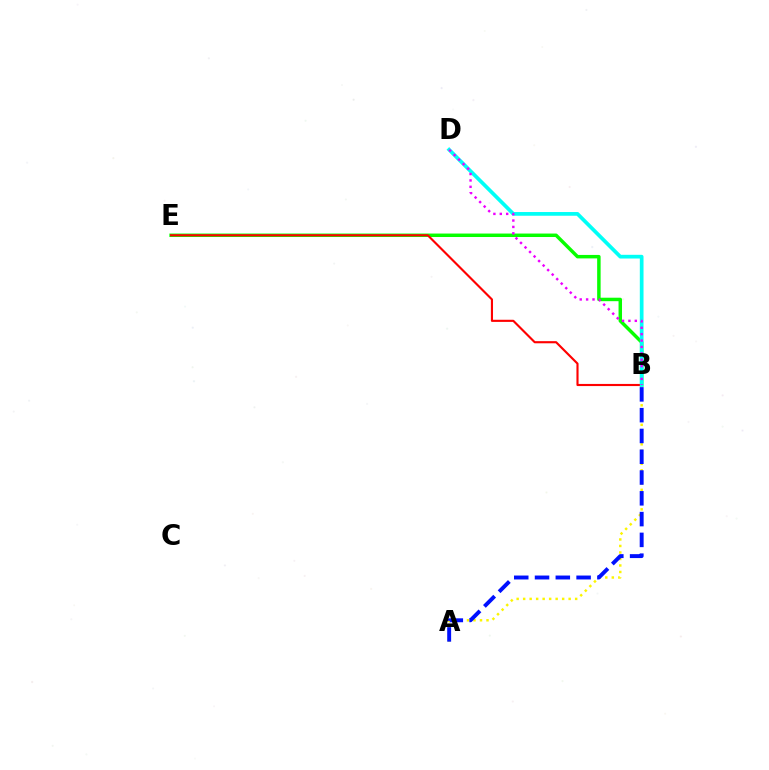{('B', 'E'): [{'color': '#08ff00', 'line_style': 'solid', 'thickness': 2.5}, {'color': '#ff0000', 'line_style': 'solid', 'thickness': 1.54}], ('A', 'B'): [{'color': '#fcf500', 'line_style': 'dotted', 'thickness': 1.77}, {'color': '#0010ff', 'line_style': 'dashed', 'thickness': 2.82}], ('B', 'D'): [{'color': '#00fff6', 'line_style': 'solid', 'thickness': 2.68}, {'color': '#ee00ff', 'line_style': 'dotted', 'thickness': 1.74}]}